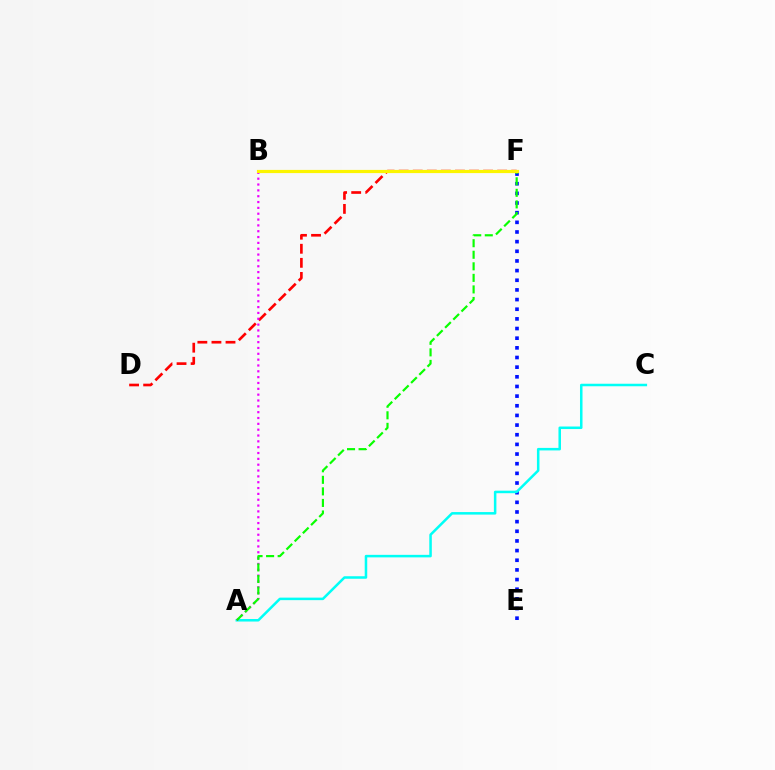{('E', 'F'): [{'color': '#0010ff', 'line_style': 'dotted', 'thickness': 2.62}], ('D', 'F'): [{'color': '#ff0000', 'line_style': 'dashed', 'thickness': 1.91}], ('A', 'C'): [{'color': '#00fff6', 'line_style': 'solid', 'thickness': 1.82}], ('A', 'B'): [{'color': '#ee00ff', 'line_style': 'dotted', 'thickness': 1.59}], ('A', 'F'): [{'color': '#08ff00', 'line_style': 'dashed', 'thickness': 1.57}], ('B', 'F'): [{'color': '#fcf500', 'line_style': 'solid', 'thickness': 2.29}]}